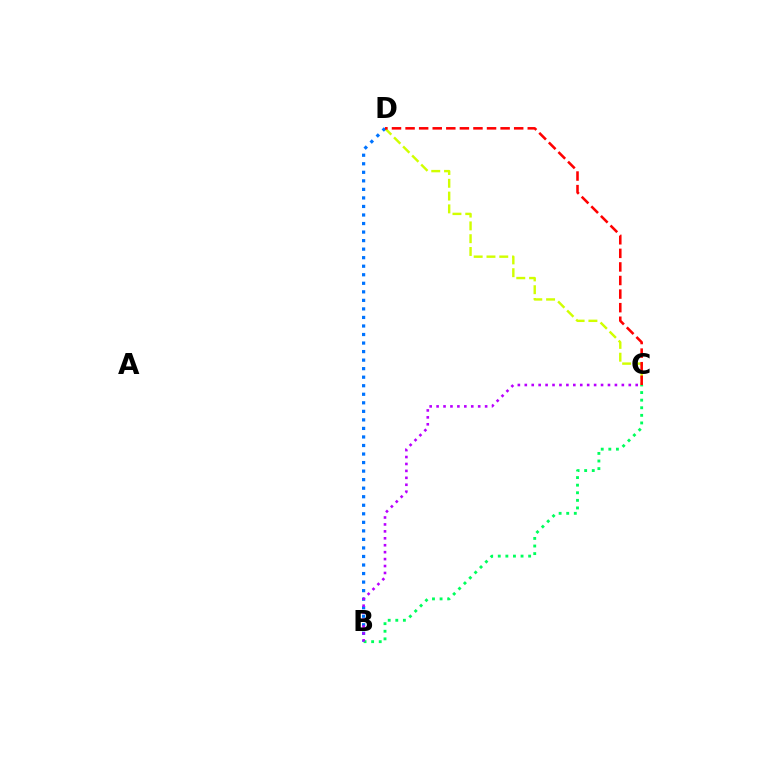{('C', 'D'): [{'color': '#d1ff00', 'line_style': 'dashed', 'thickness': 1.74}, {'color': '#ff0000', 'line_style': 'dashed', 'thickness': 1.84}], ('B', 'D'): [{'color': '#0074ff', 'line_style': 'dotted', 'thickness': 2.32}], ('B', 'C'): [{'color': '#00ff5c', 'line_style': 'dotted', 'thickness': 2.06}, {'color': '#b900ff', 'line_style': 'dotted', 'thickness': 1.88}]}